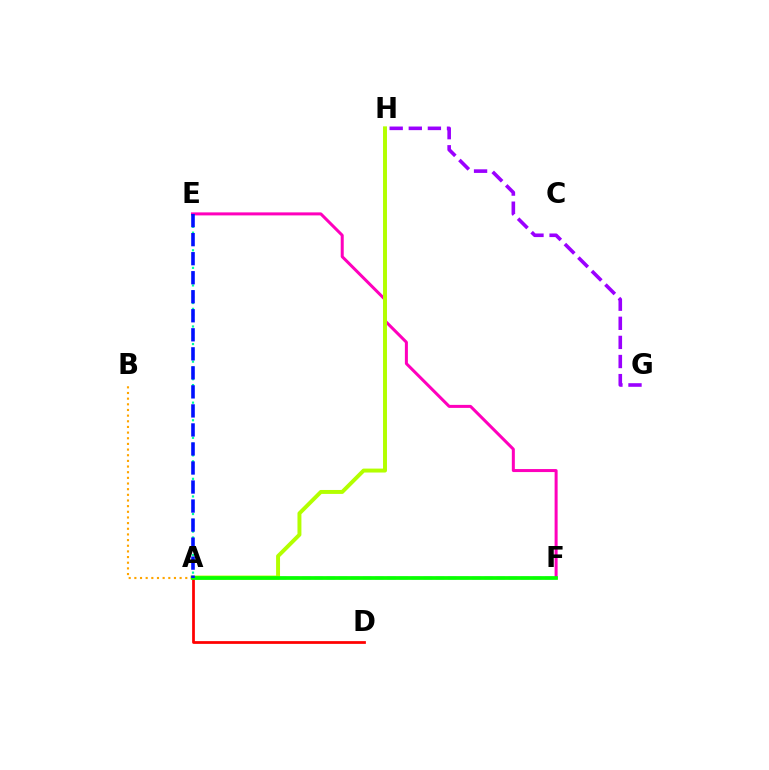{('E', 'F'): [{'color': '#ff00bd', 'line_style': 'solid', 'thickness': 2.17}], ('A', 'F'): [{'color': '#00b5ff', 'line_style': 'dashed', 'thickness': 1.65}, {'color': '#08ff00', 'line_style': 'solid', 'thickness': 2.68}], ('A', 'E'): [{'color': '#00ff9d', 'line_style': 'dotted', 'thickness': 1.59}, {'color': '#0010ff', 'line_style': 'dashed', 'thickness': 2.58}], ('A', 'H'): [{'color': '#b3ff00', 'line_style': 'solid', 'thickness': 2.84}], ('A', 'B'): [{'color': '#ffa500', 'line_style': 'dotted', 'thickness': 1.54}], ('A', 'D'): [{'color': '#ff0000', 'line_style': 'solid', 'thickness': 1.98}], ('G', 'H'): [{'color': '#9b00ff', 'line_style': 'dashed', 'thickness': 2.6}]}